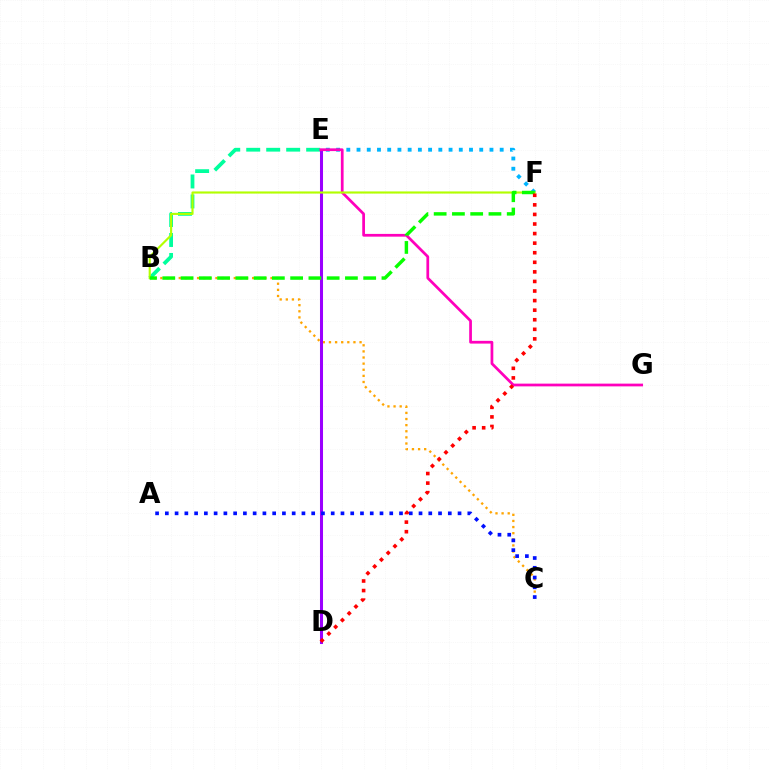{('B', 'C'): [{'color': '#ffa500', 'line_style': 'dotted', 'thickness': 1.66}], ('B', 'E'): [{'color': '#00ff9d', 'line_style': 'dashed', 'thickness': 2.71}], ('D', 'E'): [{'color': '#9b00ff', 'line_style': 'solid', 'thickness': 2.19}], ('E', 'F'): [{'color': '#00b5ff', 'line_style': 'dotted', 'thickness': 2.78}], ('A', 'C'): [{'color': '#0010ff', 'line_style': 'dotted', 'thickness': 2.65}], ('E', 'G'): [{'color': '#ff00bd', 'line_style': 'solid', 'thickness': 1.97}], ('B', 'F'): [{'color': '#b3ff00', 'line_style': 'solid', 'thickness': 1.54}, {'color': '#08ff00', 'line_style': 'dashed', 'thickness': 2.48}], ('D', 'F'): [{'color': '#ff0000', 'line_style': 'dotted', 'thickness': 2.6}]}